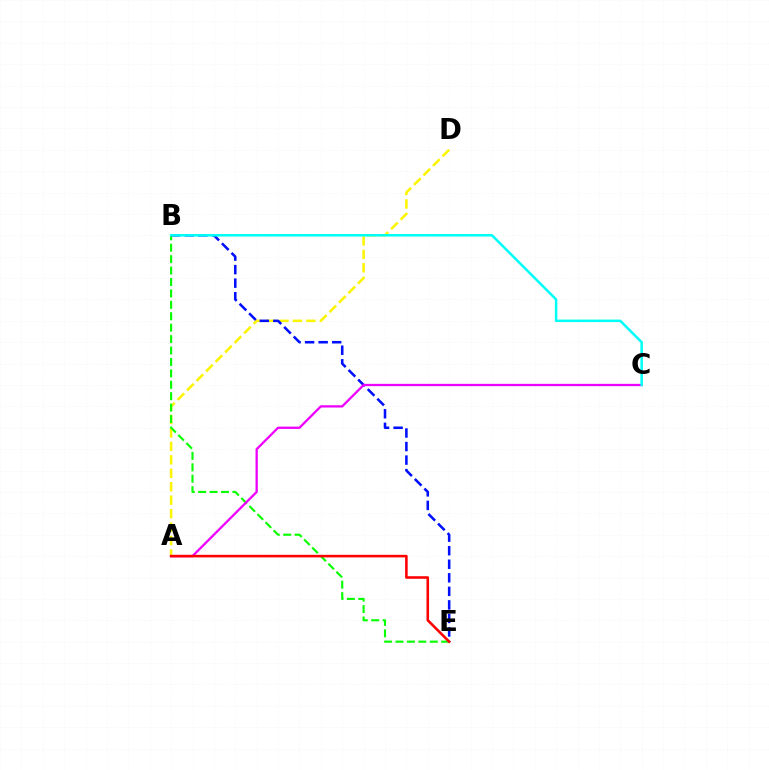{('A', 'D'): [{'color': '#fcf500', 'line_style': 'dashed', 'thickness': 1.83}], ('B', 'E'): [{'color': '#08ff00', 'line_style': 'dashed', 'thickness': 1.55}, {'color': '#0010ff', 'line_style': 'dashed', 'thickness': 1.84}], ('A', 'C'): [{'color': '#ee00ff', 'line_style': 'solid', 'thickness': 1.65}], ('B', 'C'): [{'color': '#00fff6', 'line_style': 'solid', 'thickness': 1.81}], ('A', 'E'): [{'color': '#ff0000', 'line_style': 'solid', 'thickness': 1.86}]}